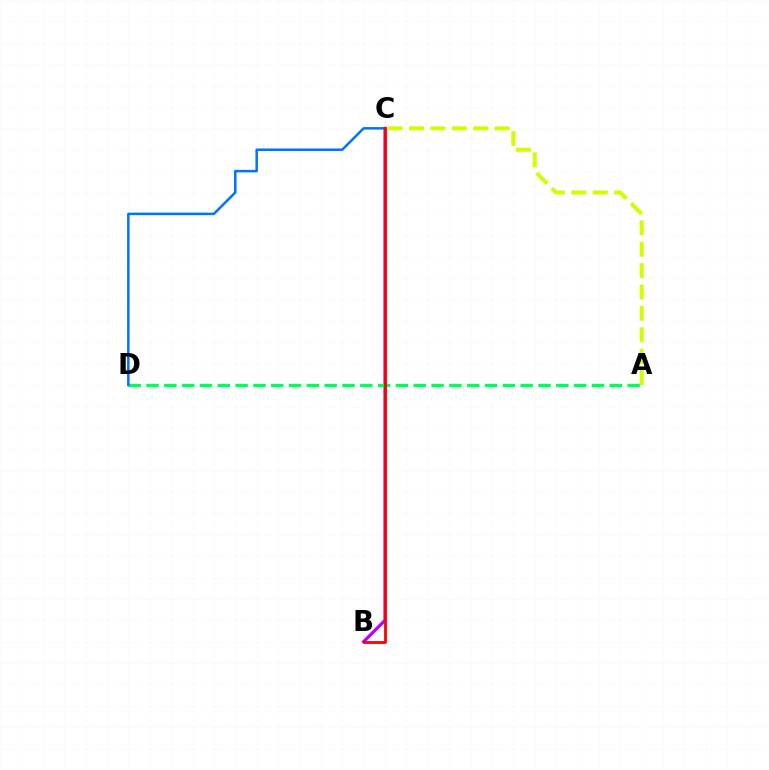{('A', 'C'): [{'color': '#d1ff00', 'line_style': 'dashed', 'thickness': 2.91}], ('B', 'C'): [{'color': '#b900ff', 'line_style': 'solid', 'thickness': 2.27}, {'color': '#ff0000', 'line_style': 'solid', 'thickness': 2.0}], ('A', 'D'): [{'color': '#00ff5c', 'line_style': 'dashed', 'thickness': 2.42}], ('C', 'D'): [{'color': '#0074ff', 'line_style': 'solid', 'thickness': 1.81}]}